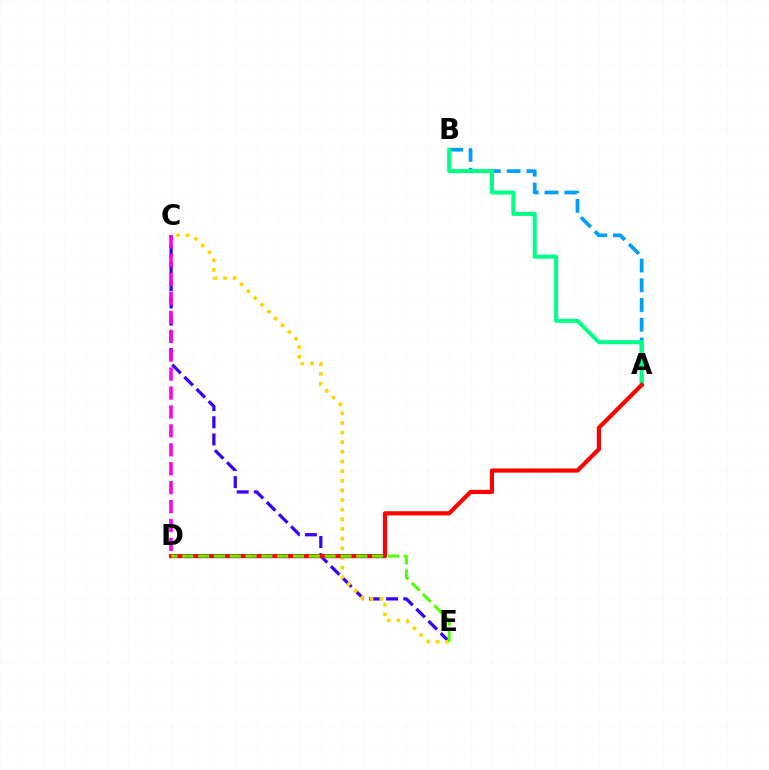{('C', 'E'): [{'color': '#3700ff', 'line_style': 'dashed', 'thickness': 2.34}, {'color': '#ffd500', 'line_style': 'dotted', 'thickness': 2.62}], ('C', 'D'): [{'color': '#ff00ed', 'line_style': 'dashed', 'thickness': 2.57}], ('A', 'B'): [{'color': '#009eff', 'line_style': 'dashed', 'thickness': 2.68}, {'color': '#00ff86', 'line_style': 'solid', 'thickness': 2.91}], ('A', 'D'): [{'color': '#ff0000', 'line_style': 'solid', 'thickness': 3.0}], ('D', 'E'): [{'color': '#4fff00', 'line_style': 'dashed', 'thickness': 2.15}]}